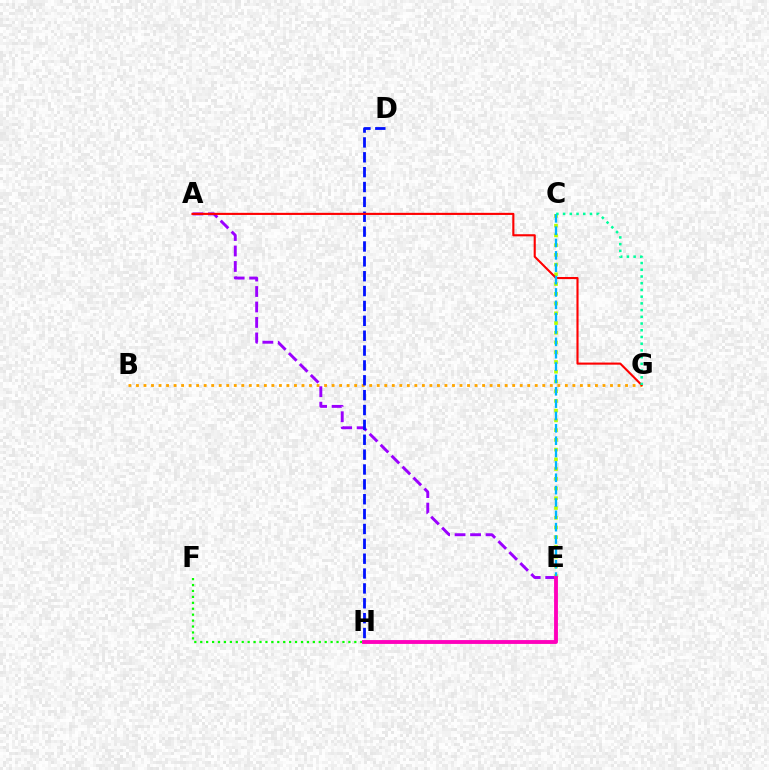{('B', 'G'): [{'color': '#ffa500', 'line_style': 'dotted', 'thickness': 2.04}], ('A', 'E'): [{'color': '#9b00ff', 'line_style': 'dashed', 'thickness': 2.1}], ('F', 'H'): [{'color': '#08ff00', 'line_style': 'dotted', 'thickness': 1.61}], ('C', 'E'): [{'color': '#b3ff00', 'line_style': 'dotted', 'thickness': 2.65}, {'color': '#00b5ff', 'line_style': 'dashed', 'thickness': 1.68}], ('D', 'H'): [{'color': '#0010ff', 'line_style': 'dashed', 'thickness': 2.02}], ('A', 'G'): [{'color': '#ff0000', 'line_style': 'solid', 'thickness': 1.52}], ('C', 'G'): [{'color': '#00ff9d', 'line_style': 'dotted', 'thickness': 1.83}], ('E', 'H'): [{'color': '#ff00bd', 'line_style': 'solid', 'thickness': 2.78}]}